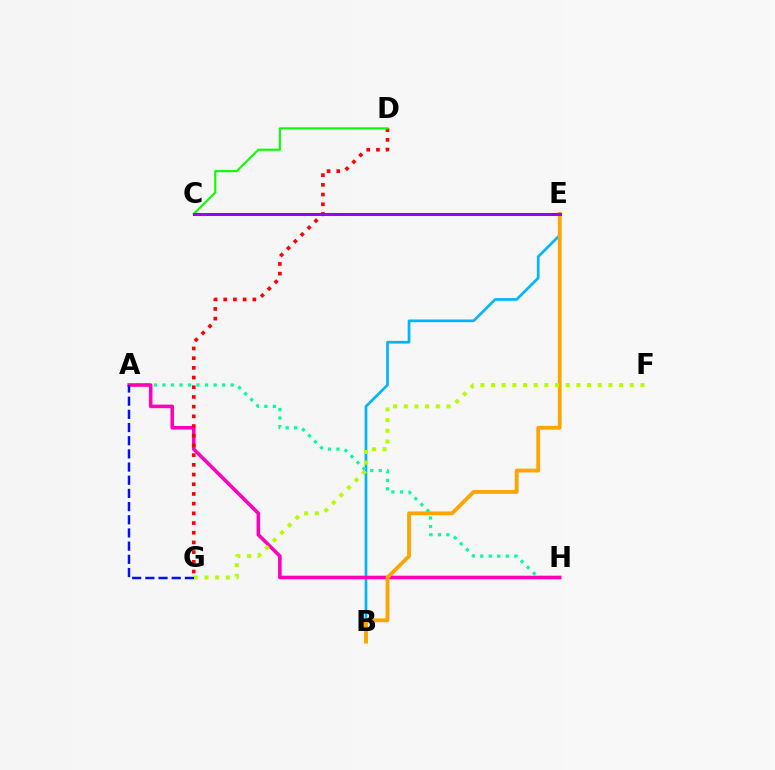{('B', 'E'): [{'color': '#00b5ff', 'line_style': 'solid', 'thickness': 1.95}, {'color': '#ffa500', 'line_style': 'solid', 'thickness': 2.75}], ('A', 'H'): [{'color': '#00ff9d', 'line_style': 'dotted', 'thickness': 2.32}, {'color': '#ff00bd', 'line_style': 'solid', 'thickness': 2.58}], ('D', 'G'): [{'color': '#ff0000', 'line_style': 'dotted', 'thickness': 2.64}], ('F', 'G'): [{'color': '#b3ff00', 'line_style': 'dotted', 'thickness': 2.9}], ('C', 'D'): [{'color': '#08ff00', 'line_style': 'solid', 'thickness': 1.5}], ('C', 'E'): [{'color': '#9b00ff', 'line_style': 'solid', 'thickness': 2.17}], ('A', 'G'): [{'color': '#0010ff', 'line_style': 'dashed', 'thickness': 1.79}]}